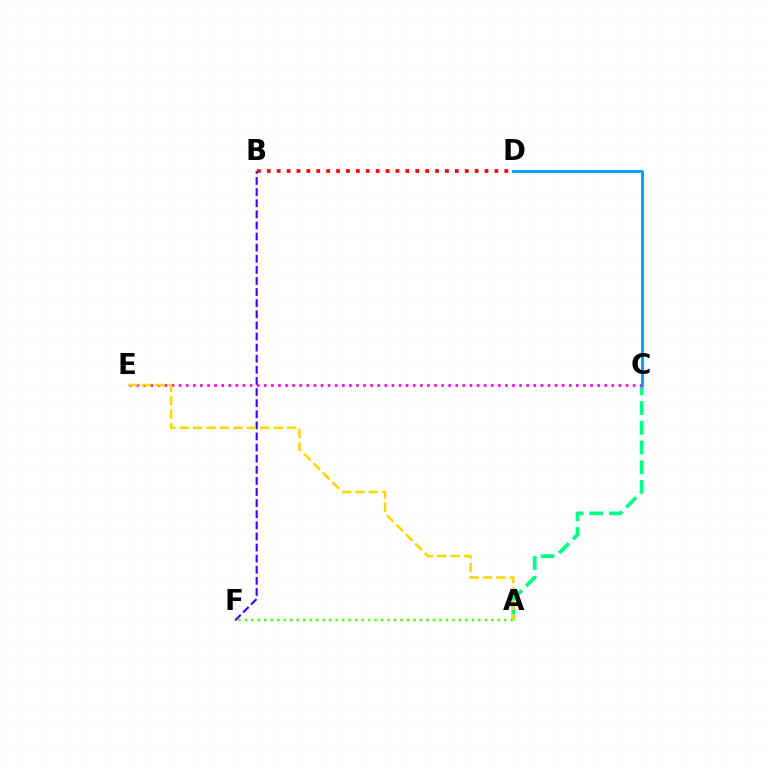{('B', 'F'): [{'color': '#3700ff', 'line_style': 'dashed', 'thickness': 1.51}], ('A', 'C'): [{'color': '#00ff86', 'line_style': 'dashed', 'thickness': 2.68}], ('A', 'F'): [{'color': '#4fff00', 'line_style': 'dotted', 'thickness': 1.76}], ('C', 'E'): [{'color': '#ff00ed', 'line_style': 'dotted', 'thickness': 1.93}], ('B', 'D'): [{'color': '#ff0000', 'line_style': 'dotted', 'thickness': 2.69}], ('C', 'D'): [{'color': '#009eff', 'line_style': 'solid', 'thickness': 2.06}], ('A', 'E'): [{'color': '#ffd500', 'line_style': 'dashed', 'thickness': 1.82}]}